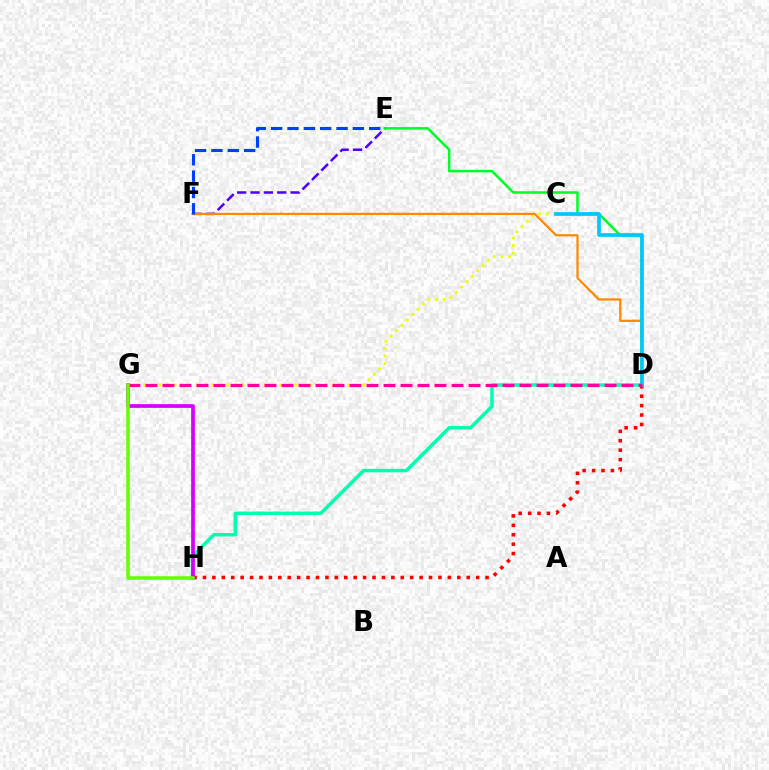{('D', 'H'): [{'color': '#ff0000', 'line_style': 'dotted', 'thickness': 2.56}, {'color': '#00ffaf', 'line_style': 'solid', 'thickness': 2.51}], ('E', 'F'): [{'color': '#4f00ff', 'line_style': 'dashed', 'thickness': 1.81}, {'color': '#003fff', 'line_style': 'dashed', 'thickness': 2.22}], ('C', 'G'): [{'color': '#eeff00', 'line_style': 'dotted', 'thickness': 2.05}], ('D', 'F'): [{'color': '#ff8800', 'line_style': 'solid', 'thickness': 1.59}], ('D', 'E'): [{'color': '#00ff27', 'line_style': 'solid', 'thickness': 1.81}], ('G', 'H'): [{'color': '#d600ff', 'line_style': 'solid', 'thickness': 2.67}, {'color': '#66ff00', 'line_style': 'solid', 'thickness': 2.52}], ('C', 'D'): [{'color': '#00c7ff', 'line_style': 'solid', 'thickness': 2.65}], ('D', 'G'): [{'color': '#ff00a0', 'line_style': 'dashed', 'thickness': 2.31}]}